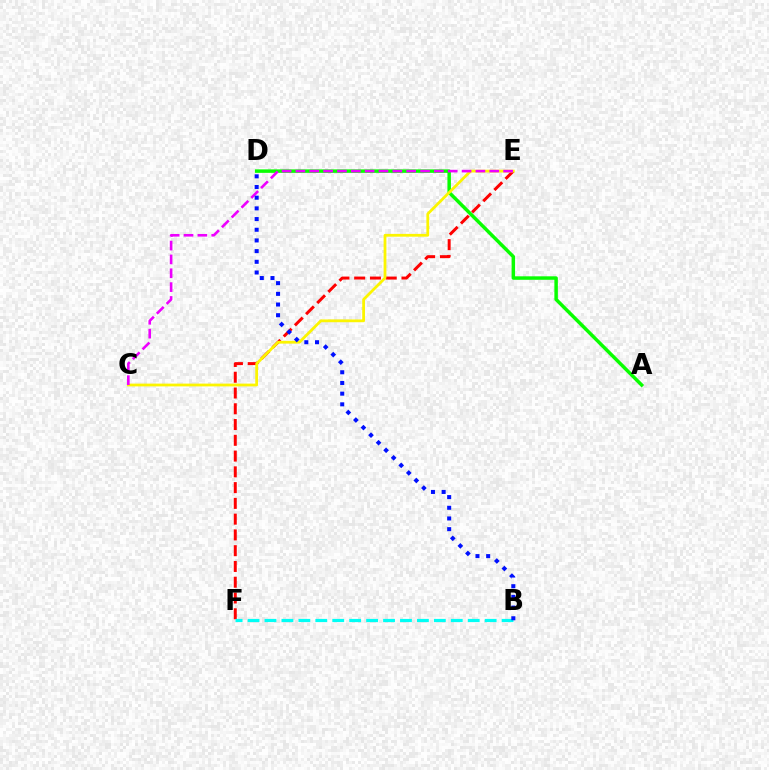{('A', 'D'): [{'color': '#08ff00', 'line_style': 'solid', 'thickness': 2.5}], ('E', 'F'): [{'color': '#ff0000', 'line_style': 'dashed', 'thickness': 2.14}], ('C', 'E'): [{'color': '#fcf500', 'line_style': 'solid', 'thickness': 2.0}, {'color': '#ee00ff', 'line_style': 'dashed', 'thickness': 1.88}], ('B', 'F'): [{'color': '#00fff6', 'line_style': 'dashed', 'thickness': 2.3}], ('B', 'D'): [{'color': '#0010ff', 'line_style': 'dotted', 'thickness': 2.9}]}